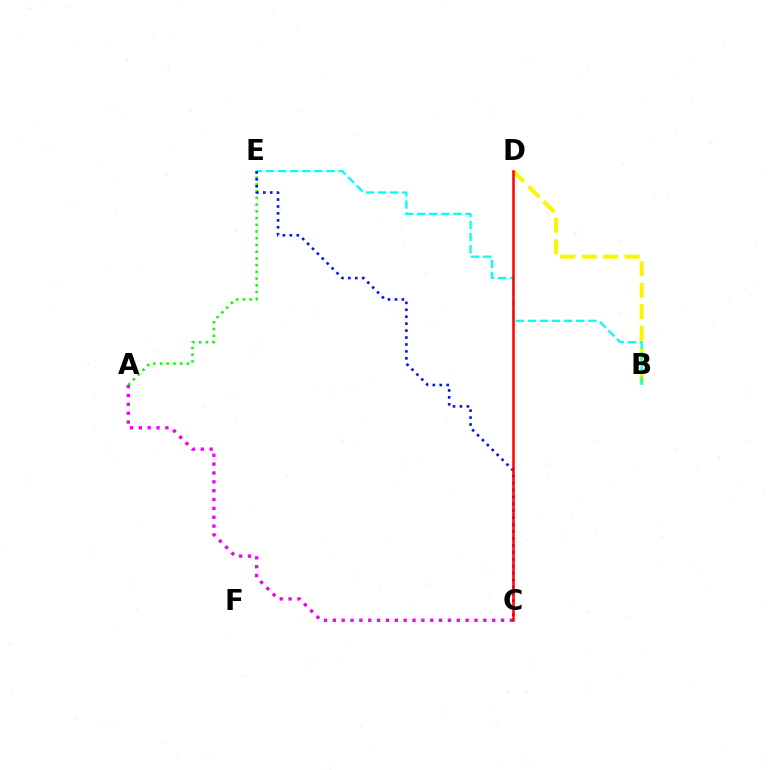{('B', 'D'): [{'color': '#fcf500', 'line_style': 'dashed', 'thickness': 2.92}], ('A', 'E'): [{'color': '#08ff00', 'line_style': 'dotted', 'thickness': 1.83}], ('B', 'E'): [{'color': '#00fff6', 'line_style': 'dashed', 'thickness': 1.64}], ('C', 'E'): [{'color': '#0010ff', 'line_style': 'dotted', 'thickness': 1.88}], ('A', 'C'): [{'color': '#ee00ff', 'line_style': 'dotted', 'thickness': 2.41}], ('C', 'D'): [{'color': '#ff0000', 'line_style': 'solid', 'thickness': 1.82}]}